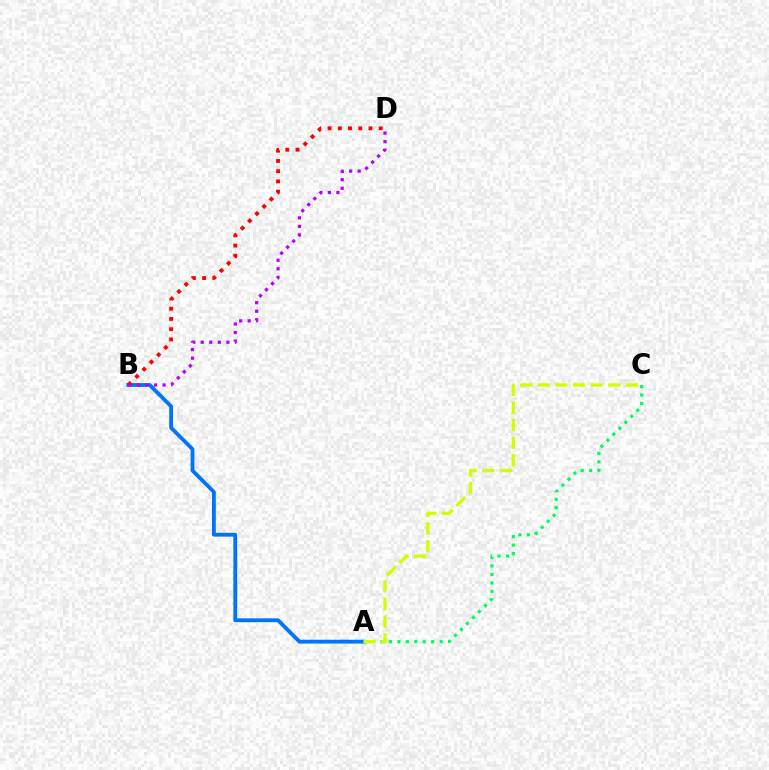{('A', 'B'): [{'color': '#0074ff', 'line_style': 'solid', 'thickness': 2.75}], ('B', 'D'): [{'color': '#ff0000', 'line_style': 'dotted', 'thickness': 2.78}, {'color': '#b900ff', 'line_style': 'dotted', 'thickness': 2.32}], ('A', 'C'): [{'color': '#00ff5c', 'line_style': 'dotted', 'thickness': 2.3}, {'color': '#d1ff00', 'line_style': 'dashed', 'thickness': 2.4}]}